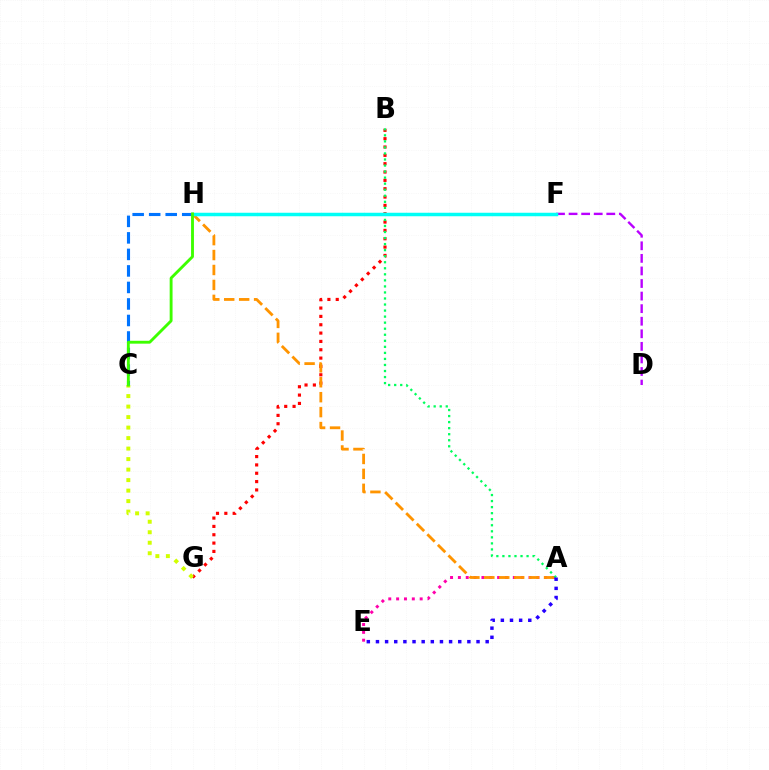{('B', 'G'): [{'color': '#ff0000', 'line_style': 'dotted', 'thickness': 2.27}], ('A', 'E'): [{'color': '#ff00ac', 'line_style': 'dotted', 'thickness': 2.13}, {'color': '#2500ff', 'line_style': 'dotted', 'thickness': 2.48}], ('A', 'H'): [{'color': '#ff9400', 'line_style': 'dashed', 'thickness': 2.03}], ('D', 'F'): [{'color': '#b900ff', 'line_style': 'dashed', 'thickness': 1.71}], ('C', 'G'): [{'color': '#d1ff00', 'line_style': 'dotted', 'thickness': 2.85}], ('A', 'B'): [{'color': '#00ff5c', 'line_style': 'dotted', 'thickness': 1.64}], ('C', 'H'): [{'color': '#0074ff', 'line_style': 'dashed', 'thickness': 2.24}, {'color': '#3dff00', 'line_style': 'solid', 'thickness': 2.07}], ('F', 'H'): [{'color': '#00fff6', 'line_style': 'solid', 'thickness': 2.51}]}